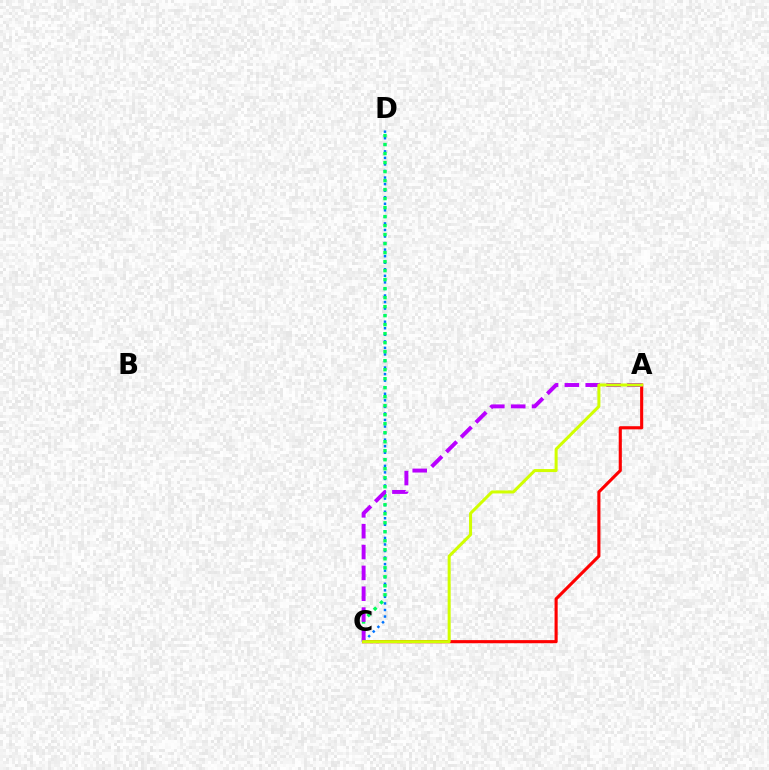{('A', 'C'): [{'color': '#ff0000', 'line_style': 'solid', 'thickness': 2.24}, {'color': '#b900ff', 'line_style': 'dashed', 'thickness': 2.83}, {'color': '#d1ff00', 'line_style': 'solid', 'thickness': 2.17}], ('C', 'D'): [{'color': '#0074ff', 'line_style': 'dotted', 'thickness': 1.78}, {'color': '#00ff5c', 'line_style': 'dotted', 'thickness': 2.45}]}